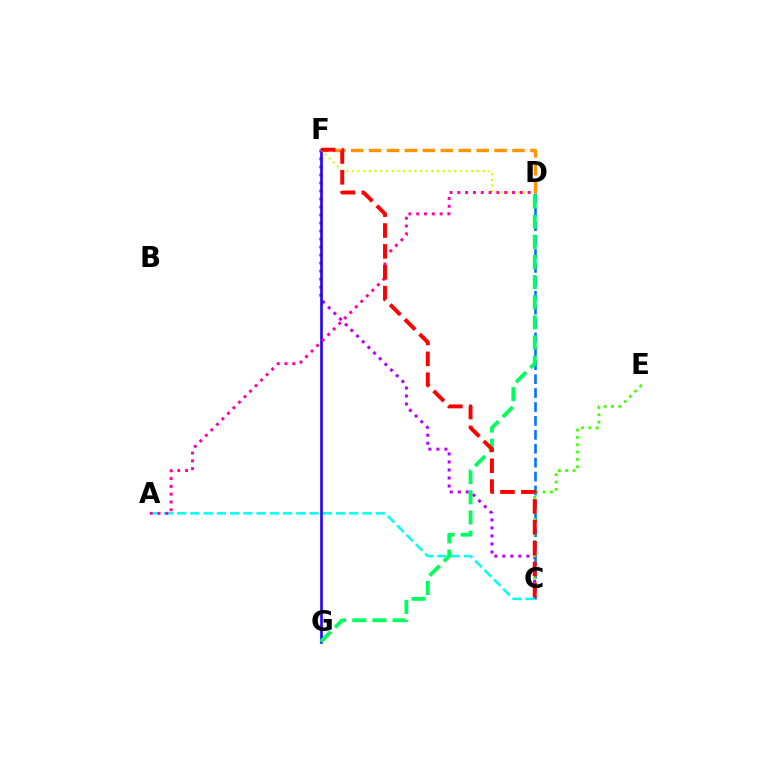{('C', 'D'): [{'color': '#0074ff', 'line_style': 'dashed', 'thickness': 1.89}], ('C', 'F'): [{'color': '#b900ff', 'line_style': 'dotted', 'thickness': 2.18}, {'color': '#ff0000', 'line_style': 'dashed', 'thickness': 2.83}], ('A', 'C'): [{'color': '#00fff6', 'line_style': 'dashed', 'thickness': 1.8}], ('F', 'G'): [{'color': '#2500ff', 'line_style': 'solid', 'thickness': 1.89}], ('D', 'F'): [{'color': '#ff9400', 'line_style': 'dashed', 'thickness': 2.43}, {'color': '#d1ff00', 'line_style': 'dotted', 'thickness': 1.54}], ('D', 'G'): [{'color': '#00ff5c', 'line_style': 'dashed', 'thickness': 2.74}], ('A', 'D'): [{'color': '#ff00ac', 'line_style': 'dotted', 'thickness': 2.12}], ('C', 'E'): [{'color': '#3dff00', 'line_style': 'dotted', 'thickness': 1.99}]}